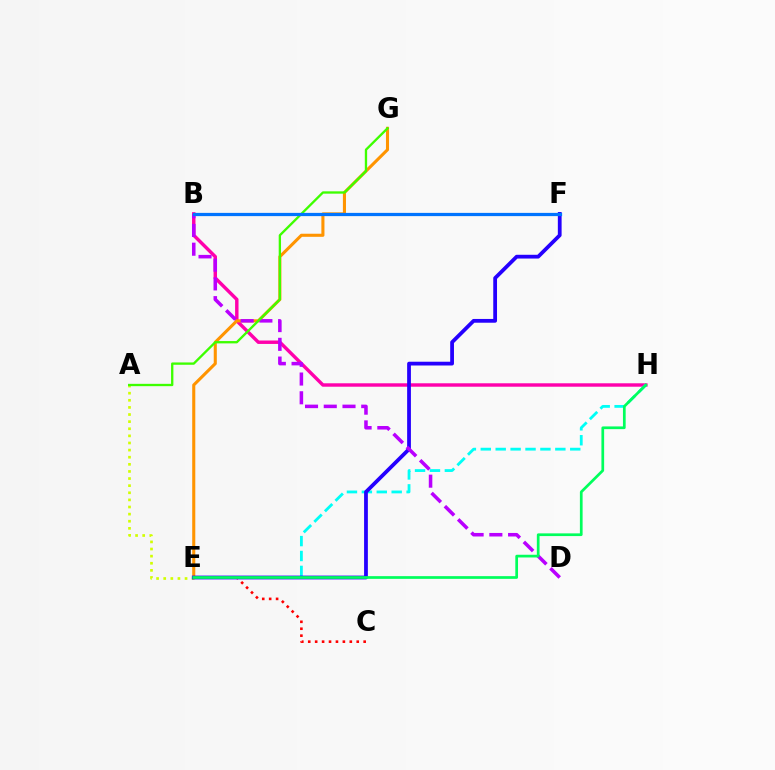{('C', 'E'): [{'color': '#ff0000', 'line_style': 'dotted', 'thickness': 1.88}], ('A', 'E'): [{'color': '#d1ff00', 'line_style': 'dotted', 'thickness': 1.93}], ('B', 'H'): [{'color': '#ff00ac', 'line_style': 'solid', 'thickness': 2.47}], ('E', 'H'): [{'color': '#00fff6', 'line_style': 'dashed', 'thickness': 2.03}, {'color': '#00ff5c', 'line_style': 'solid', 'thickness': 1.95}], ('E', 'G'): [{'color': '#ff9400', 'line_style': 'solid', 'thickness': 2.21}], ('E', 'F'): [{'color': '#2500ff', 'line_style': 'solid', 'thickness': 2.71}], ('B', 'D'): [{'color': '#b900ff', 'line_style': 'dashed', 'thickness': 2.55}], ('A', 'G'): [{'color': '#3dff00', 'line_style': 'solid', 'thickness': 1.68}], ('B', 'F'): [{'color': '#0074ff', 'line_style': 'solid', 'thickness': 2.33}]}